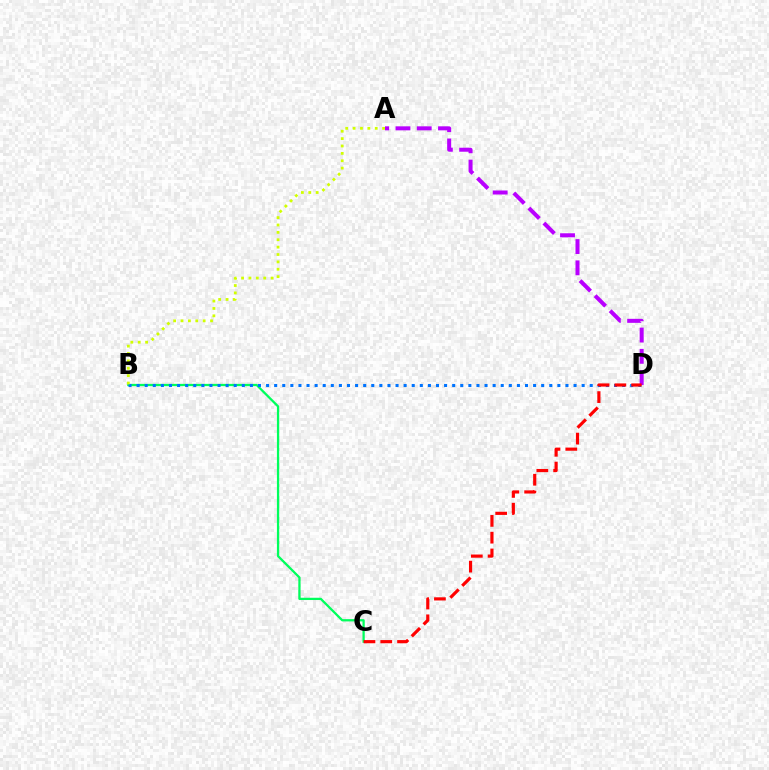{('B', 'C'): [{'color': '#00ff5c', 'line_style': 'solid', 'thickness': 1.63}], ('B', 'D'): [{'color': '#0074ff', 'line_style': 'dotted', 'thickness': 2.2}], ('A', 'B'): [{'color': '#d1ff00', 'line_style': 'dotted', 'thickness': 2.01}], ('A', 'D'): [{'color': '#b900ff', 'line_style': 'dashed', 'thickness': 2.89}], ('C', 'D'): [{'color': '#ff0000', 'line_style': 'dashed', 'thickness': 2.28}]}